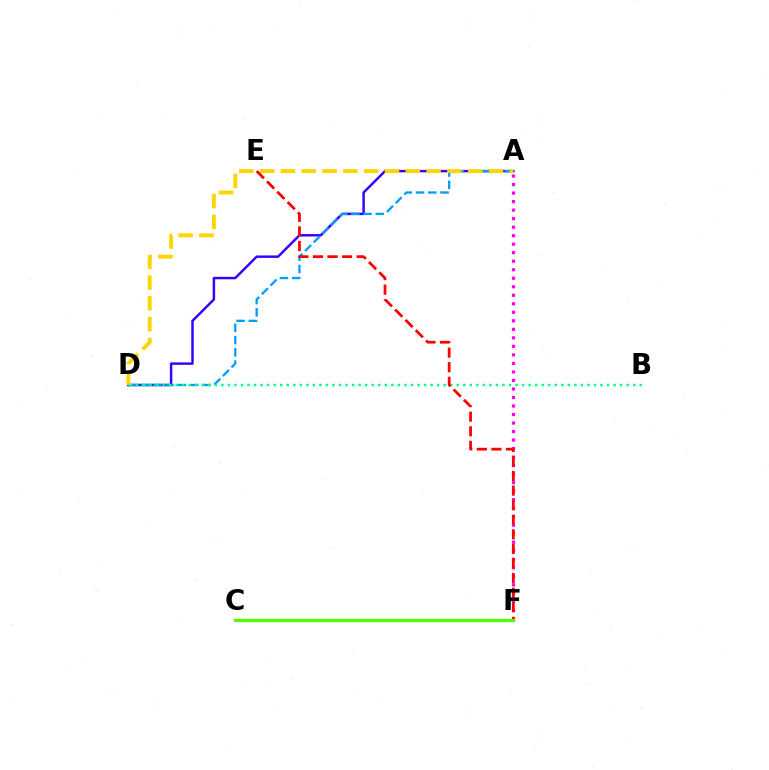{('A', 'D'): [{'color': '#3700ff', 'line_style': 'solid', 'thickness': 1.77}, {'color': '#009eff', 'line_style': 'dashed', 'thickness': 1.67}, {'color': '#ffd500', 'line_style': 'dashed', 'thickness': 2.83}], ('A', 'F'): [{'color': '#ff00ed', 'line_style': 'dotted', 'thickness': 2.31}], ('B', 'D'): [{'color': '#00ff86', 'line_style': 'dotted', 'thickness': 1.78}], ('E', 'F'): [{'color': '#ff0000', 'line_style': 'dashed', 'thickness': 1.98}], ('C', 'F'): [{'color': '#4fff00', 'line_style': 'solid', 'thickness': 2.36}]}